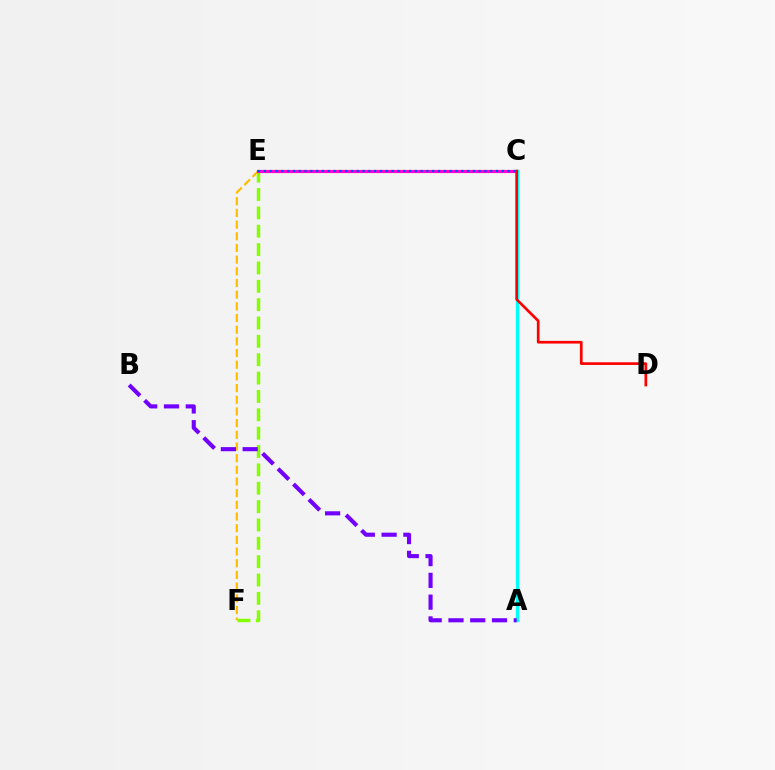{('C', 'E'): [{'color': '#00ff39', 'line_style': 'solid', 'thickness': 1.92}, {'color': '#ff00cf', 'line_style': 'solid', 'thickness': 2.27}, {'color': '#004bff', 'line_style': 'dotted', 'thickness': 1.58}], ('E', 'F'): [{'color': '#84ff00', 'line_style': 'dashed', 'thickness': 2.49}, {'color': '#ffbd00', 'line_style': 'dashed', 'thickness': 1.59}], ('A', 'C'): [{'color': '#00fff6', 'line_style': 'solid', 'thickness': 2.38}], ('A', 'B'): [{'color': '#7200ff', 'line_style': 'dashed', 'thickness': 2.96}], ('C', 'D'): [{'color': '#ff0000', 'line_style': 'solid', 'thickness': 1.93}]}